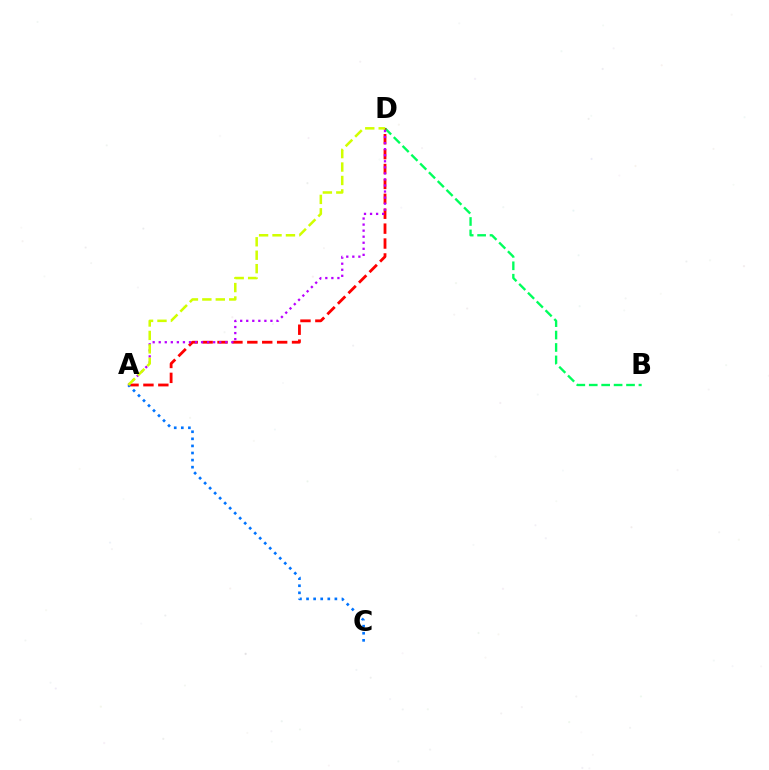{('B', 'D'): [{'color': '#00ff5c', 'line_style': 'dashed', 'thickness': 1.69}], ('A', 'D'): [{'color': '#ff0000', 'line_style': 'dashed', 'thickness': 2.02}, {'color': '#b900ff', 'line_style': 'dotted', 'thickness': 1.64}, {'color': '#d1ff00', 'line_style': 'dashed', 'thickness': 1.82}], ('A', 'C'): [{'color': '#0074ff', 'line_style': 'dotted', 'thickness': 1.92}]}